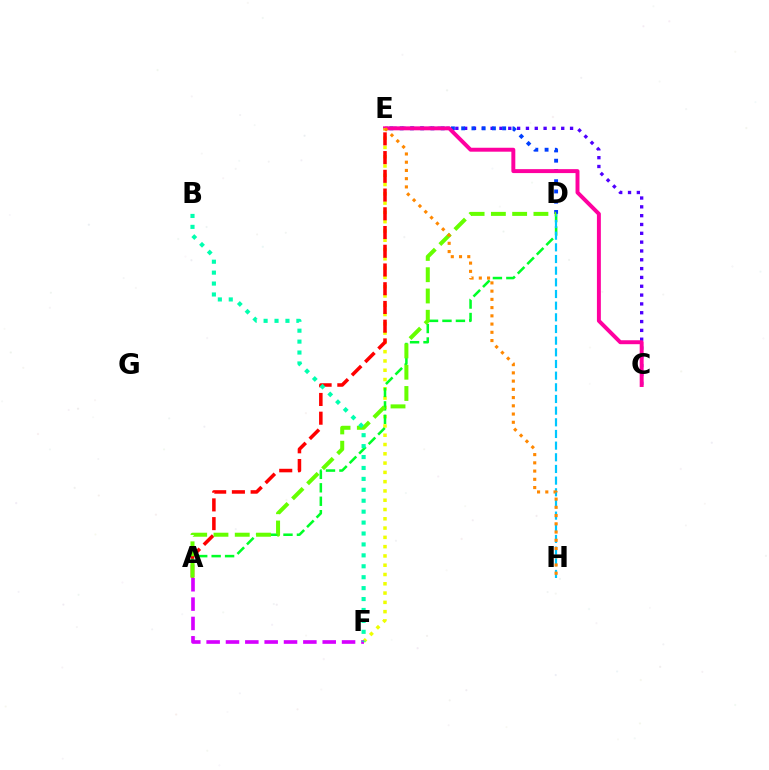{('C', 'E'): [{'color': '#4f00ff', 'line_style': 'dotted', 'thickness': 2.4}, {'color': '#ff00a0', 'line_style': 'solid', 'thickness': 2.84}], ('D', 'E'): [{'color': '#003fff', 'line_style': 'dotted', 'thickness': 2.79}], ('E', 'F'): [{'color': '#eeff00', 'line_style': 'dotted', 'thickness': 2.52}], ('A', 'F'): [{'color': '#d600ff', 'line_style': 'dashed', 'thickness': 2.63}], ('A', 'D'): [{'color': '#00ff27', 'line_style': 'dashed', 'thickness': 1.83}, {'color': '#66ff00', 'line_style': 'dashed', 'thickness': 2.89}], ('D', 'H'): [{'color': '#00c7ff', 'line_style': 'dashed', 'thickness': 1.58}], ('A', 'E'): [{'color': '#ff0000', 'line_style': 'dashed', 'thickness': 2.54}], ('E', 'H'): [{'color': '#ff8800', 'line_style': 'dotted', 'thickness': 2.24}], ('B', 'F'): [{'color': '#00ffaf', 'line_style': 'dotted', 'thickness': 2.97}]}